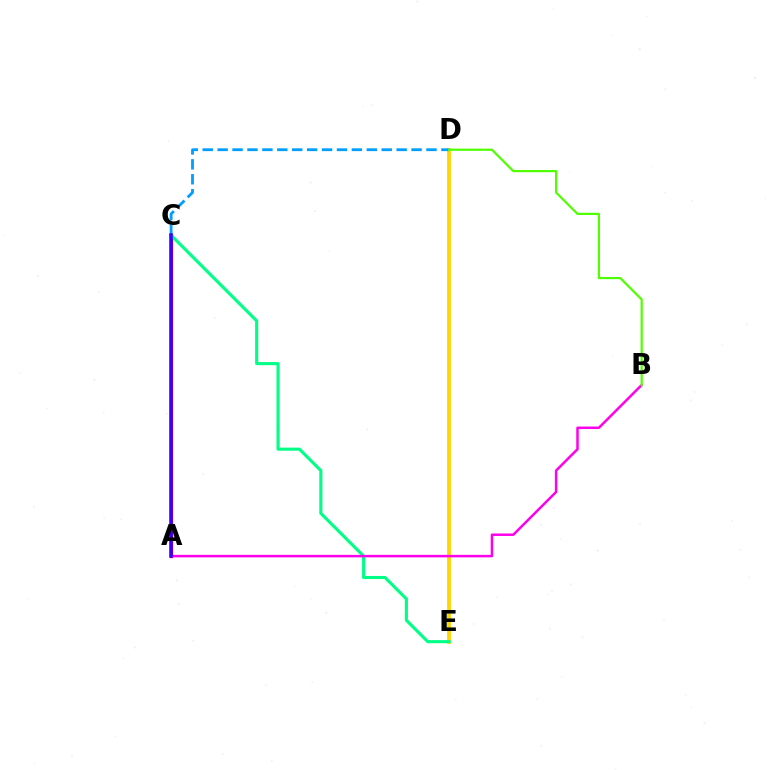{('D', 'E'): [{'color': '#ffd500', 'line_style': 'solid', 'thickness': 2.73}], ('A', 'C'): [{'color': '#ff0000', 'line_style': 'solid', 'thickness': 2.36}, {'color': '#3700ff', 'line_style': 'solid', 'thickness': 2.52}], ('C', 'E'): [{'color': '#00ff86', 'line_style': 'solid', 'thickness': 2.23}], ('C', 'D'): [{'color': '#009eff', 'line_style': 'dashed', 'thickness': 2.03}], ('A', 'B'): [{'color': '#ff00ed', 'line_style': 'solid', 'thickness': 1.8}], ('B', 'D'): [{'color': '#4fff00', 'line_style': 'solid', 'thickness': 1.59}]}